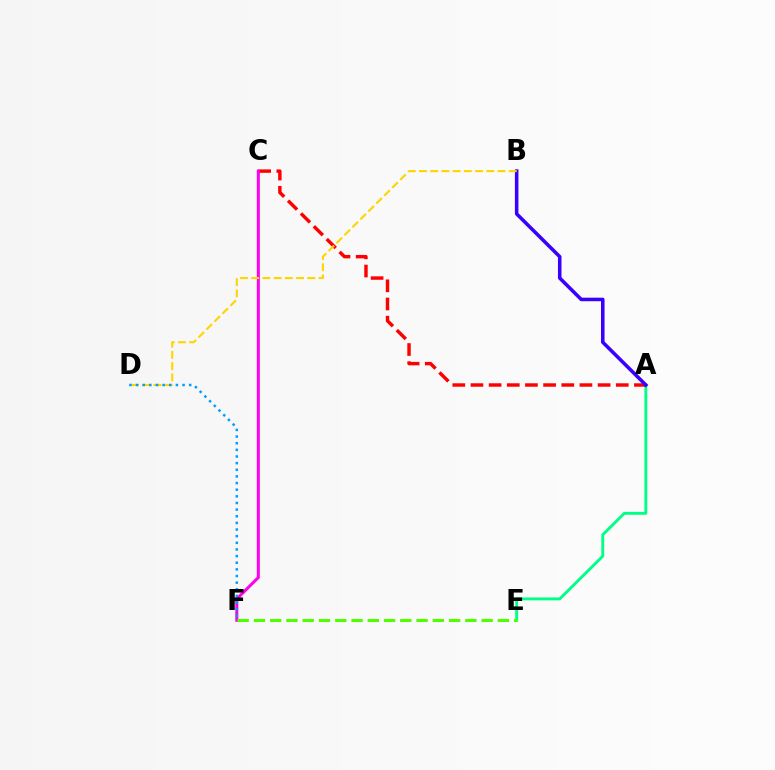{('A', 'E'): [{'color': '#00ff86', 'line_style': 'solid', 'thickness': 2.07}], ('A', 'C'): [{'color': '#ff0000', 'line_style': 'dashed', 'thickness': 2.47}], ('C', 'F'): [{'color': '#ff00ed', 'line_style': 'solid', 'thickness': 2.18}], ('E', 'F'): [{'color': '#4fff00', 'line_style': 'dashed', 'thickness': 2.21}], ('A', 'B'): [{'color': '#3700ff', 'line_style': 'solid', 'thickness': 2.55}], ('B', 'D'): [{'color': '#ffd500', 'line_style': 'dashed', 'thickness': 1.52}], ('D', 'F'): [{'color': '#009eff', 'line_style': 'dotted', 'thickness': 1.8}]}